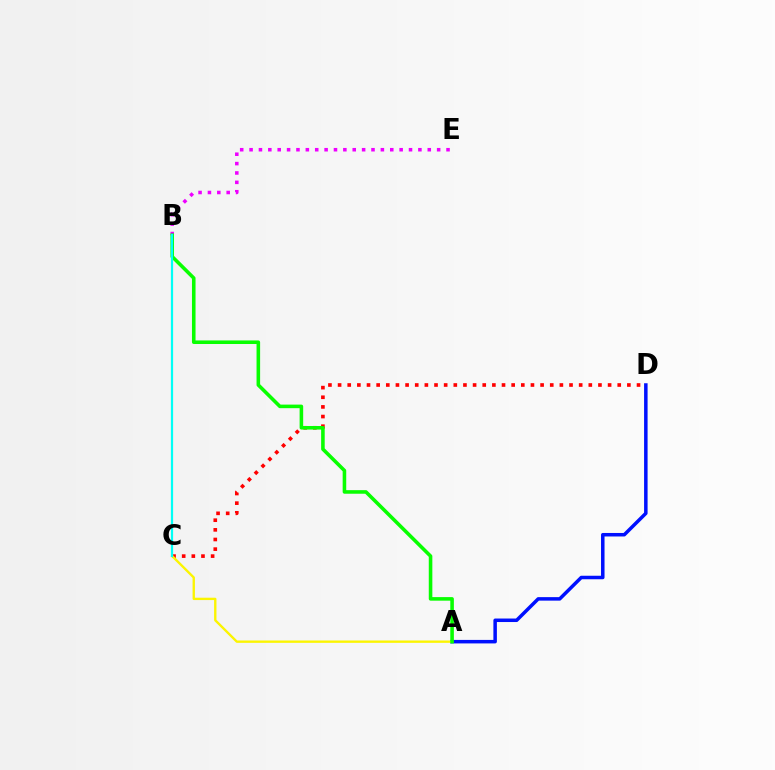{('C', 'D'): [{'color': '#ff0000', 'line_style': 'dotted', 'thickness': 2.62}], ('B', 'E'): [{'color': '#ee00ff', 'line_style': 'dotted', 'thickness': 2.55}], ('A', 'D'): [{'color': '#0010ff', 'line_style': 'solid', 'thickness': 2.52}], ('A', 'C'): [{'color': '#fcf500', 'line_style': 'solid', 'thickness': 1.7}], ('A', 'B'): [{'color': '#08ff00', 'line_style': 'solid', 'thickness': 2.57}], ('B', 'C'): [{'color': '#00fff6', 'line_style': 'solid', 'thickness': 1.6}]}